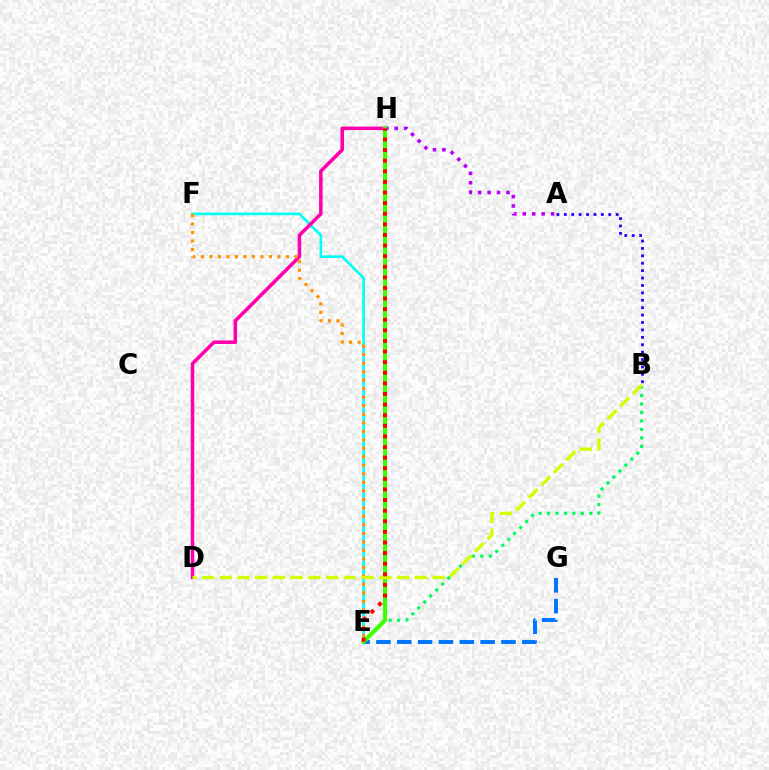{('E', 'F'): [{'color': '#00fff6', 'line_style': 'solid', 'thickness': 1.91}, {'color': '#ff9400', 'line_style': 'dotted', 'thickness': 2.31}], ('B', 'E'): [{'color': '#00ff5c', 'line_style': 'dotted', 'thickness': 2.29}], ('E', 'G'): [{'color': '#0074ff', 'line_style': 'dashed', 'thickness': 2.83}], ('D', 'H'): [{'color': '#ff00ac', 'line_style': 'solid', 'thickness': 2.54}], ('A', 'H'): [{'color': '#b900ff', 'line_style': 'dotted', 'thickness': 2.56}], ('A', 'B'): [{'color': '#2500ff', 'line_style': 'dotted', 'thickness': 2.01}], ('E', 'H'): [{'color': '#3dff00', 'line_style': 'solid', 'thickness': 2.97}, {'color': '#ff0000', 'line_style': 'dotted', 'thickness': 2.88}], ('B', 'D'): [{'color': '#d1ff00', 'line_style': 'dashed', 'thickness': 2.41}]}